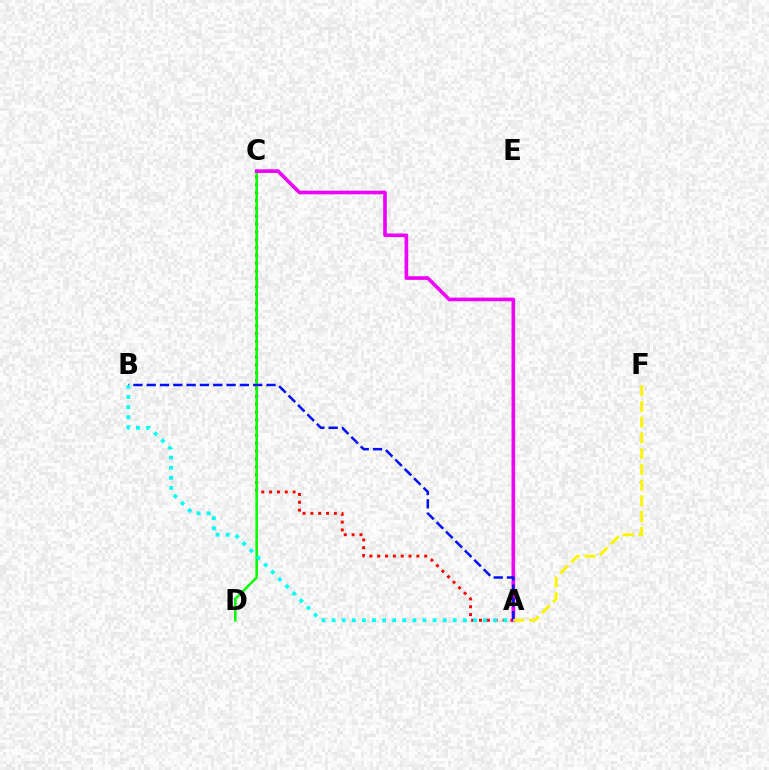{('A', 'C'): [{'color': '#ff0000', 'line_style': 'dotted', 'thickness': 2.13}, {'color': '#ee00ff', 'line_style': 'solid', 'thickness': 2.61}], ('C', 'D'): [{'color': '#08ff00', 'line_style': 'solid', 'thickness': 1.84}], ('A', 'B'): [{'color': '#0010ff', 'line_style': 'dashed', 'thickness': 1.81}, {'color': '#00fff6', 'line_style': 'dotted', 'thickness': 2.74}], ('A', 'F'): [{'color': '#fcf500', 'line_style': 'dashed', 'thickness': 2.14}]}